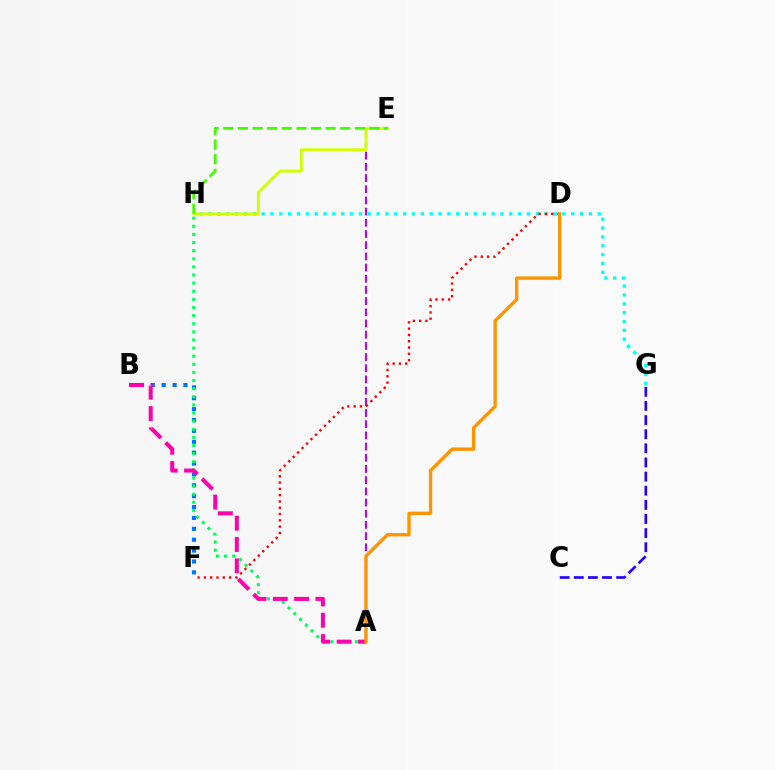{('A', 'E'): [{'color': '#b900ff', 'line_style': 'dashed', 'thickness': 1.52}], ('B', 'F'): [{'color': '#0074ff', 'line_style': 'dotted', 'thickness': 2.96}], ('G', 'H'): [{'color': '#00fff6', 'line_style': 'dotted', 'thickness': 2.4}], ('E', 'H'): [{'color': '#d1ff00', 'line_style': 'solid', 'thickness': 2.07}, {'color': '#3dff00', 'line_style': 'dashed', 'thickness': 1.99}], ('A', 'H'): [{'color': '#00ff5c', 'line_style': 'dotted', 'thickness': 2.21}], ('D', 'F'): [{'color': '#ff0000', 'line_style': 'dotted', 'thickness': 1.71}], ('A', 'B'): [{'color': '#ff00ac', 'line_style': 'dashed', 'thickness': 2.9}], ('C', 'G'): [{'color': '#2500ff', 'line_style': 'dashed', 'thickness': 1.92}], ('A', 'D'): [{'color': '#ff9400', 'line_style': 'solid', 'thickness': 2.42}]}